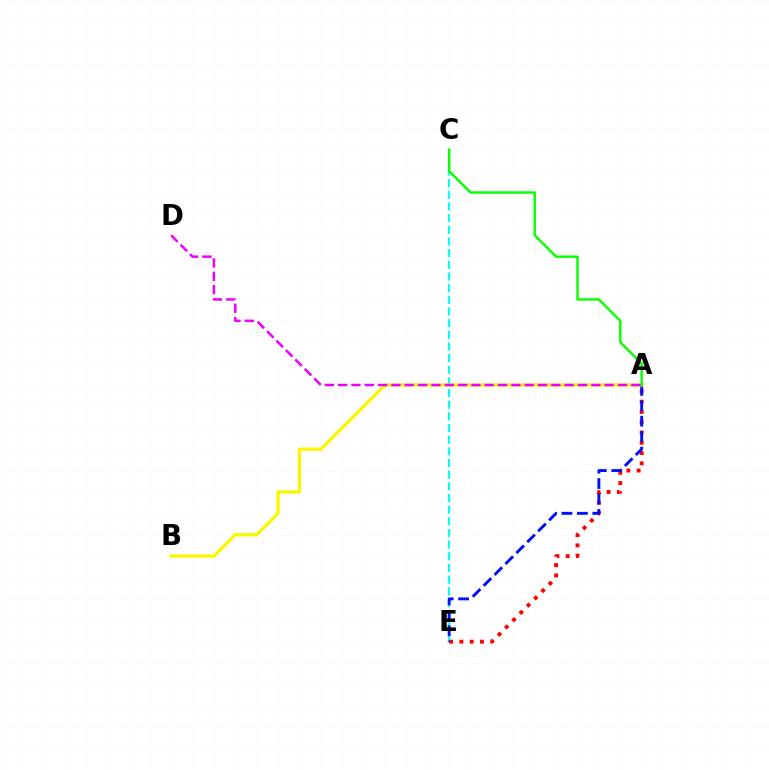{('C', 'E'): [{'color': '#00fff6', 'line_style': 'dashed', 'thickness': 1.58}], ('A', 'E'): [{'color': '#ff0000', 'line_style': 'dotted', 'thickness': 2.79}, {'color': '#0010ff', 'line_style': 'dashed', 'thickness': 2.1}], ('A', 'B'): [{'color': '#fcf500', 'line_style': 'solid', 'thickness': 2.36}], ('A', 'C'): [{'color': '#08ff00', 'line_style': 'solid', 'thickness': 1.74}], ('A', 'D'): [{'color': '#ee00ff', 'line_style': 'dashed', 'thickness': 1.81}]}